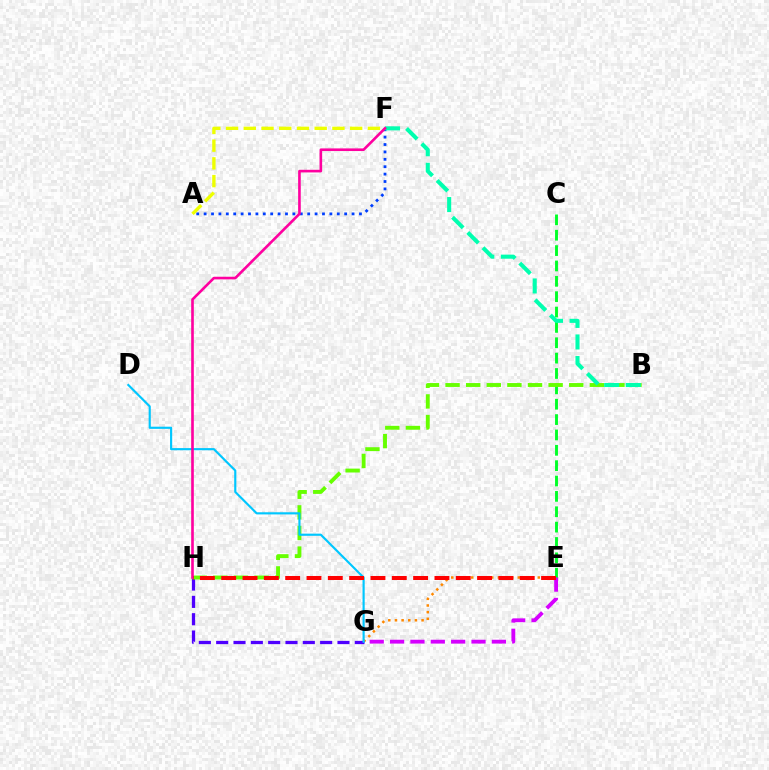{('E', 'G'): [{'color': '#ff8800', 'line_style': 'dotted', 'thickness': 1.81}, {'color': '#d600ff', 'line_style': 'dashed', 'thickness': 2.77}], ('G', 'H'): [{'color': '#4f00ff', 'line_style': 'dashed', 'thickness': 2.35}], ('C', 'E'): [{'color': '#00ff27', 'line_style': 'dashed', 'thickness': 2.09}], ('B', 'H'): [{'color': '#66ff00', 'line_style': 'dashed', 'thickness': 2.8}], ('D', 'G'): [{'color': '#00c7ff', 'line_style': 'solid', 'thickness': 1.55}], ('A', 'F'): [{'color': '#003fff', 'line_style': 'dotted', 'thickness': 2.01}, {'color': '#eeff00', 'line_style': 'dashed', 'thickness': 2.41}], ('B', 'F'): [{'color': '#00ffaf', 'line_style': 'dashed', 'thickness': 2.93}], ('F', 'H'): [{'color': '#ff00a0', 'line_style': 'solid', 'thickness': 1.89}], ('E', 'H'): [{'color': '#ff0000', 'line_style': 'dashed', 'thickness': 2.9}]}